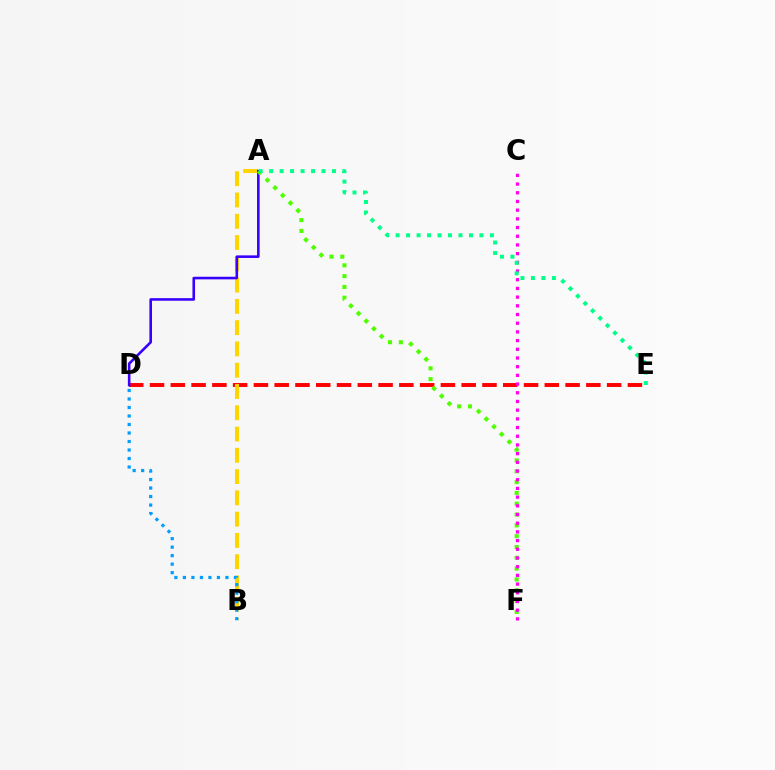{('D', 'E'): [{'color': '#ff0000', 'line_style': 'dashed', 'thickness': 2.82}], ('A', 'B'): [{'color': '#ffd500', 'line_style': 'dashed', 'thickness': 2.89}], ('A', 'D'): [{'color': '#3700ff', 'line_style': 'solid', 'thickness': 1.87}], ('A', 'F'): [{'color': '#4fff00', 'line_style': 'dotted', 'thickness': 2.94}], ('C', 'F'): [{'color': '#ff00ed', 'line_style': 'dotted', 'thickness': 2.36}], ('A', 'E'): [{'color': '#00ff86', 'line_style': 'dotted', 'thickness': 2.85}], ('B', 'D'): [{'color': '#009eff', 'line_style': 'dotted', 'thickness': 2.31}]}